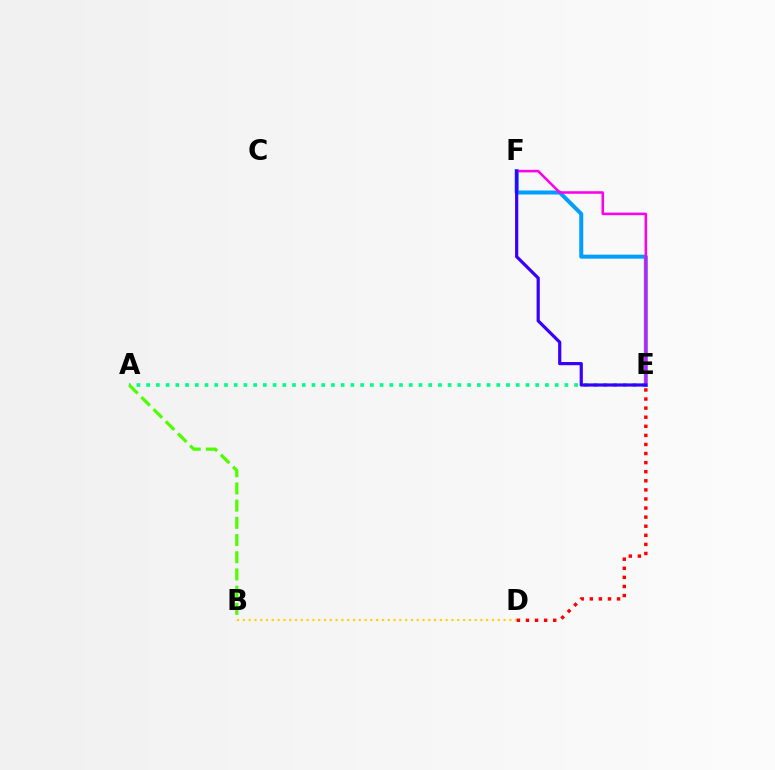{('A', 'E'): [{'color': '#00ff86', 'line_style': 'dotted', 'thickness': 2.64}], ('E', 'F'): [{'color': '#009eff', 'line_style': 'solid', 'thickness': 2.88}, {'color': '#ff00ed', 'line_style': 'solid', 'thickness': 1.84}, {'color': '#3700ff', 'line_style': 'solid', 'thickness': 2.3}], ('A', 'B'): [{'color': '#4fff00', 'line_style': 'dashed', 'thickness': 2.34}], ('B', 'D'): [{'color': '#ffd500', 'line_style': 'dotted', 'thickness': 1.57}], ('D', 'E'): [{'color': '#ff0000', 'line_style': 'dotted', 'thickness': 2.47}]}